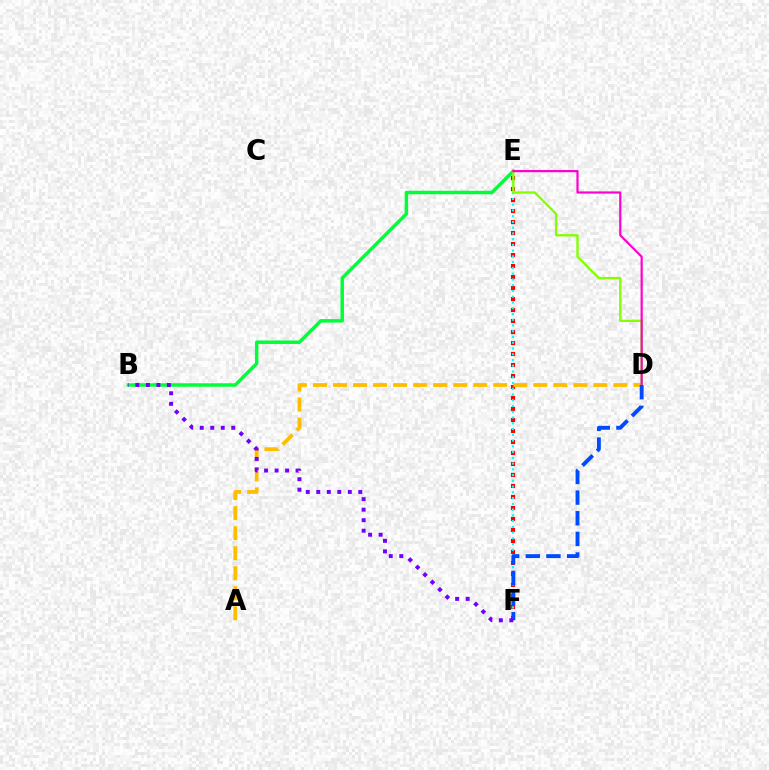{('E', 'F'): [{'color': '#ff0000', 'line_style': 'dotted', 'thickness': 2.99}, {'color': '#00fff6', 'line_style': 'dotted', 'thickness': 1.56}], ('B', 'E'): [{'color': '#00ff39', 'line_style': 'solid', 'thickness': 2.51}], ('A', 'D'): [{'color': '#ffbd00', 'line_style': 'dashed', 'thickness': 2.72}], ('D', 'E'): [{'color': '#84ff00', 'line_style': 'solid', 'thickness': 1.68}, {'color': '#ff00cf', 'line_style': 'solid', 'thickness': 1.58}], ('D', 'F'): [{'color': '#004bff', 'line_style': 'dashed', 'thickness': 2.8}], ('B', 'F'): [{'color': '#7200ff', 'line_style': 'dotted', 'thickness': 2.86}]}